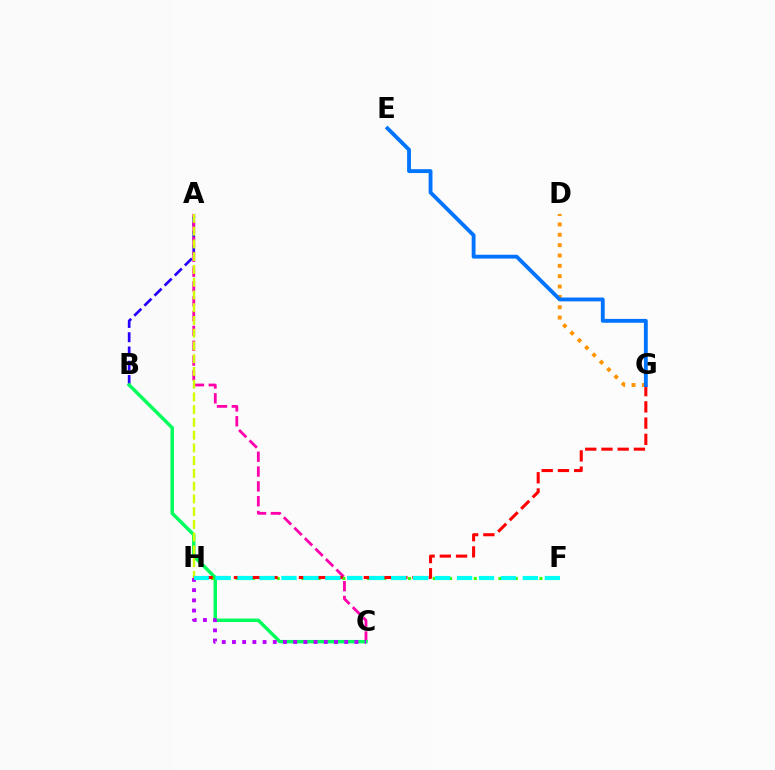{('A', 'B'): [{'color': '#2500ff', 'line_style': 'dashed', 'thickness': 1.94}], ('A', 'C'): [{'color': '#ff00ac', 'line_style': 'dashed', 'thickness': 2.01}], ('B', 'C'): [{'color': '#00ff5c', 'line_style': 'solid', 'thickness': 2.48}], ('A', 'H'): [{'color': '#d1ff00', 'line_style': 'dashed', 'thickness': 1.73}], ('F', 'H'): [{'color': '#3dff00', 'line_style': 'dotted', 'thickness': 2.23}, {'color': '#00fff6', 'line_style': 'dashed', 'thickness': 2.98}], ('D', 'G'): [{'color': '#ff9400', 'line_style': 'dotted', 'thickness': 2.81}], ('C', 'H'): [{'color': '#b900ff', 'line_style': 'dotted', 'thickness': 2.77}], ('G', 'H'): [{'color': '#ff0000', 'line_style': 'dashed', 'thickness': 2.2}], ('E', 'G'): [{'color': '#0074ff', 'line_style': 'solid', 'thickness': 2.77}]}